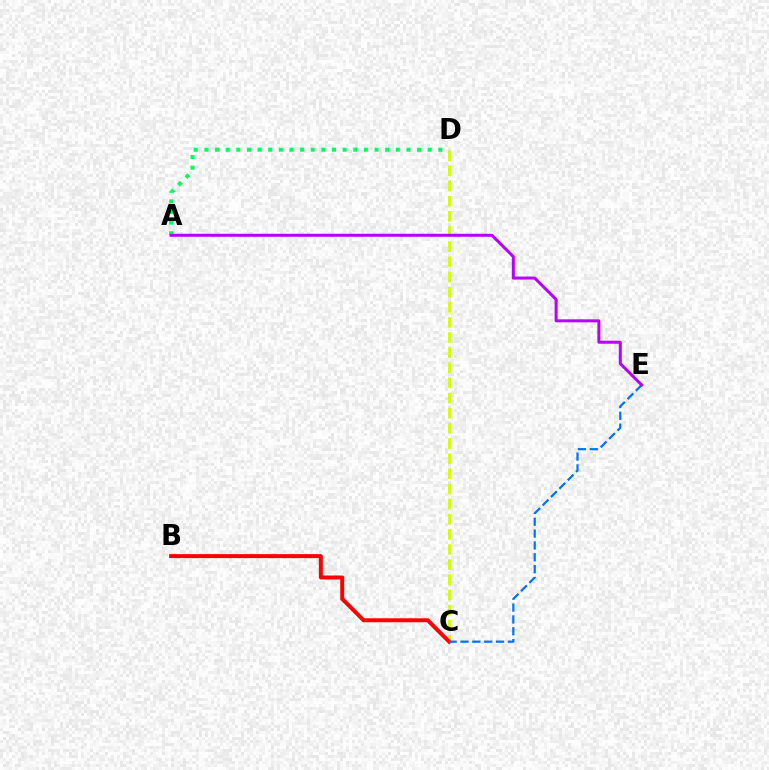{('C', 'D'): [{'color': '#d1ff00', 'line_style': 'dashed', 'thickness': 2.06}], ('B', 'C'): [{'color': '#ff0000', 'line_style': 'solid', 'thickness': 2.86}], ('A', 'D'): [{'color': '#00ff5c', 'line_style': 'dotted', 'thickness': 2.89}], ('C', 'E'): [{'color': '#0074ff', 'line_style': 'dashed', 'thickness': 1.61}], ('A', 'E'): [{'color': '#b900ff', 'line_style': 'solid', 'thickness': 2.17}]}